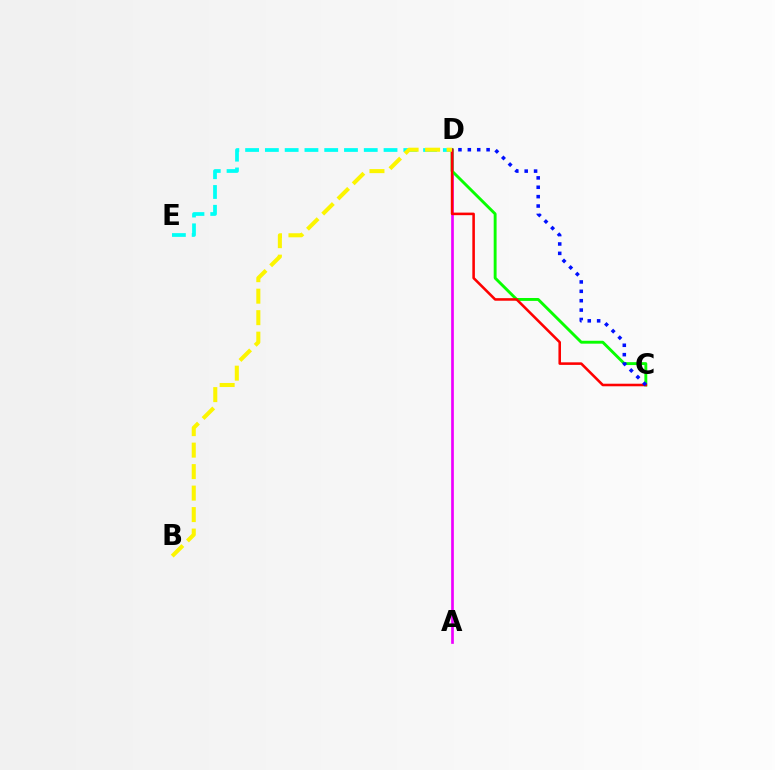{('A', 'D'): [{'color': '#ee00ff', 'line_style': 'solid', 'thickness': 1.94}], ('D', 'E'): [{'color': '#00fff6', 'line_style': 'dashed', 'thickness': 2.69}], ('C', 'D'): [{'color': '#08ff00', 'line_style': 'solid', 'thickness': 2.08}, {'color': '#ff0000', 'line_style': 'solid', 'thickness': 1.85}, {'color': '#0010ff', 'line_style': 'dotted', 'thickness': 2.55}], ('B', 'D'): [{'color': '#fcf500', 'line_style': 'dashed', 'thickness': 2.92}]}